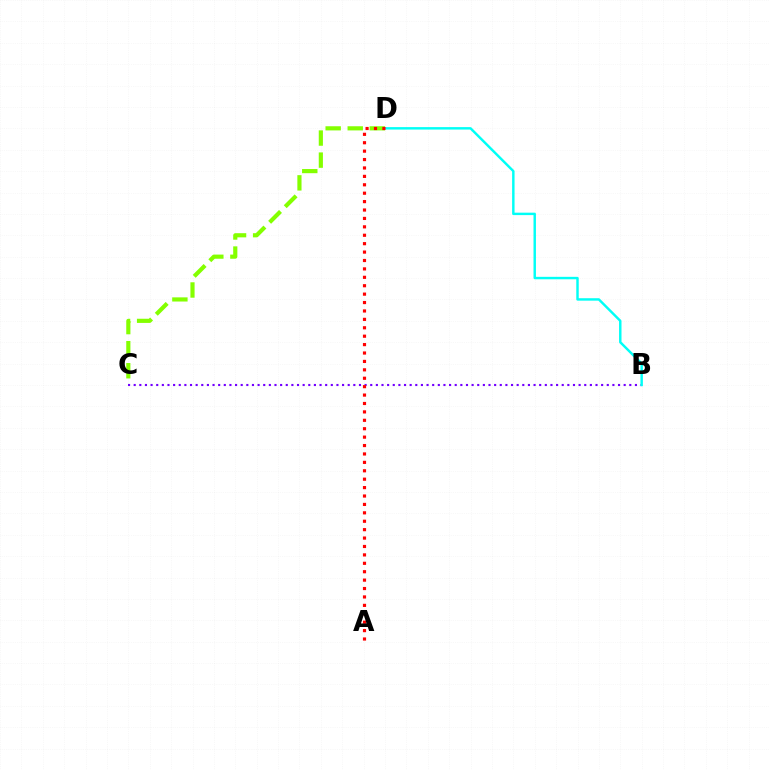{('B', 'C'): [{'color': '#7200ff', 'line_style': 'dotted', 'thickness': 1.53}], ('C', 'D'): [{'color': '#84ff00', 'line_style': 'dashed', 'thickness': 3.0}], ('B', 'D'): [{'color': '#00fff6', 'line_style': 'solid', 'thickness': 1.76}], ('A', 'D'): [{'color': '#ff0000', 'line_style': 'dotted', 'thickness': 2.29}]}